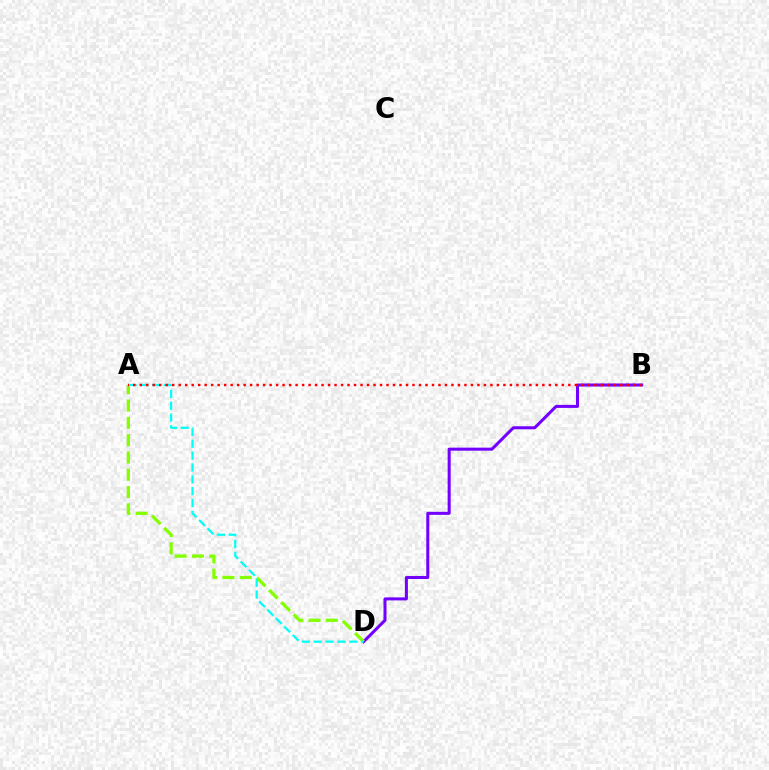{('B', 'D'): [{'color': '#7200ff', 'line_style': 'solid', 'thickness': 2.18}], ('A', 'D'): [{'color': '#84ff00', 'line_style': 'dashed', 'thickness': 2.35}, {'color': '#00fff6', 'line_style': 'dashed', 'thickness': 1.61}], ('A', 'B'): [{'color': '#ff0000', 'line_style': 'dotted', 'thickness': 1.76}]}